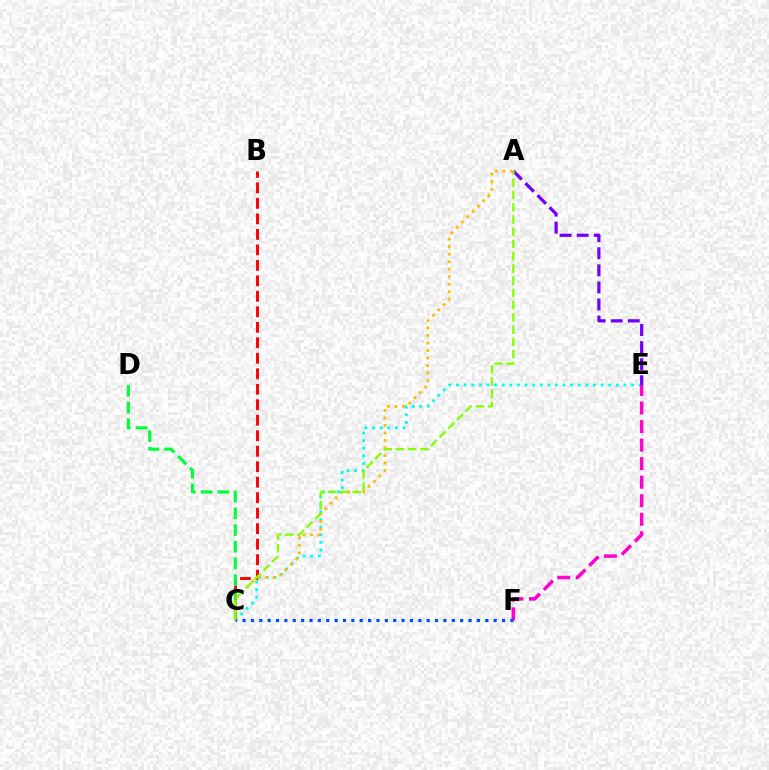{('C', 'E'): [{'color': '#00fff6', 'line_style': 'dotted', 'thickness': 2.07}], ('B', 'C'): [{'color': '#ff0000', 'line_style': 'dashed', 'thickness': 2.1}], ('C', 'D'): [{'color': '#00ff39', 'line_style': 'dashed', 'thickness': 2.27}], ('A', 'C'): [{'color': '#ffbd00', 'line_style': 'dotted', 'thickness': 2.04}, {'color': '#84ff00', 'line_style': 'dashed', 'thickness': 1.66}], ('A', 'E'): [{'color': '#7200ff', 'line_style': 'dashed', 'thickness': 2.32}], ('E', 'F'): [{'color': '#ff00cf', 'line_style': 'dashed', 'thickness': 2.52}], ('C', 'F'): [{'color': '#004bff', 'line_style': 'dotted', 'thickness': 2.27}]}